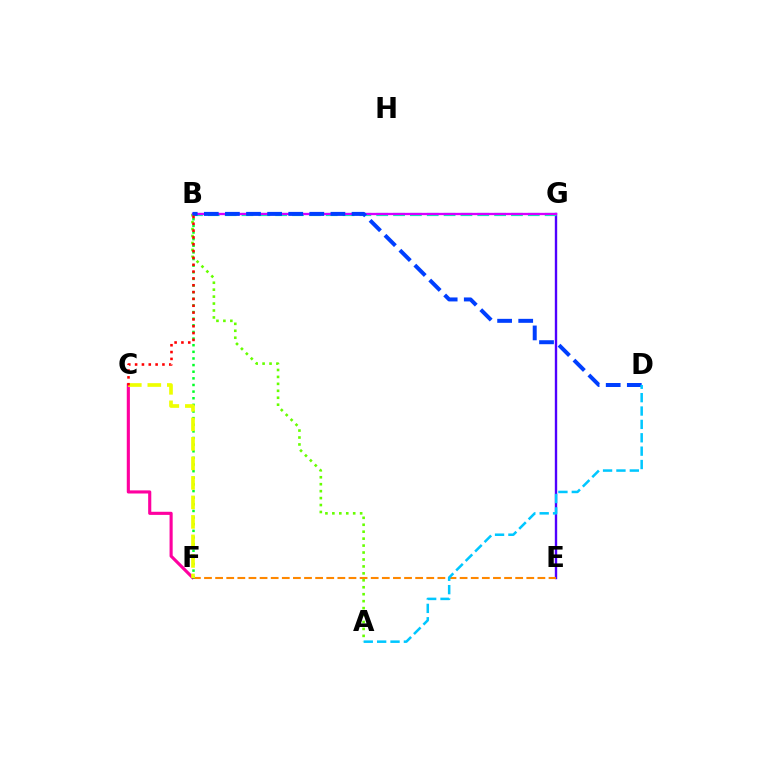{('A', 'B'): [{'color': '#66ff00', 'line_style': 'dotted', 'thickness': 1.89}], ('E', 'G'): [{'color': '#4f00ff', 'line_style': 'solid', 'thickness': 1.71}], ('B', 'G'): [{'color': '#00ffaf', 'line_style': 'dashed', 'thickness': 2.29}, {'color': '#d600ff', 'line_style': 'solid', 'thickness': 1.66}], ('E', 'F'): [{'color': '#ff8800', 'line_style': 'dashed', 'thickness': 1.51}], ('C', 'F'): [{'color': '#ff00a0', 'line_style': 'solid', 'thickness': 2.25}, {'color': '#eeff00', 'line_style': 'dashed', 'thickness': 2.65}], ('B', 'F'): [{'color': '#00ff27', 'line_style': 'dotted', 'thickness': 1.8}], ('B', 'D'): [{'color': '#003fff', 'line_style': 'dashed', 'thickness': 2.87}], ('B', 'C'): [{'color': '#ff0000', 'line_style': 'dotted', 'thickness': 1.86}], ('A', 'D'): [{'color': '#00c7ff', 'line_style': 'dashed', 'thickness': 1.82}]}